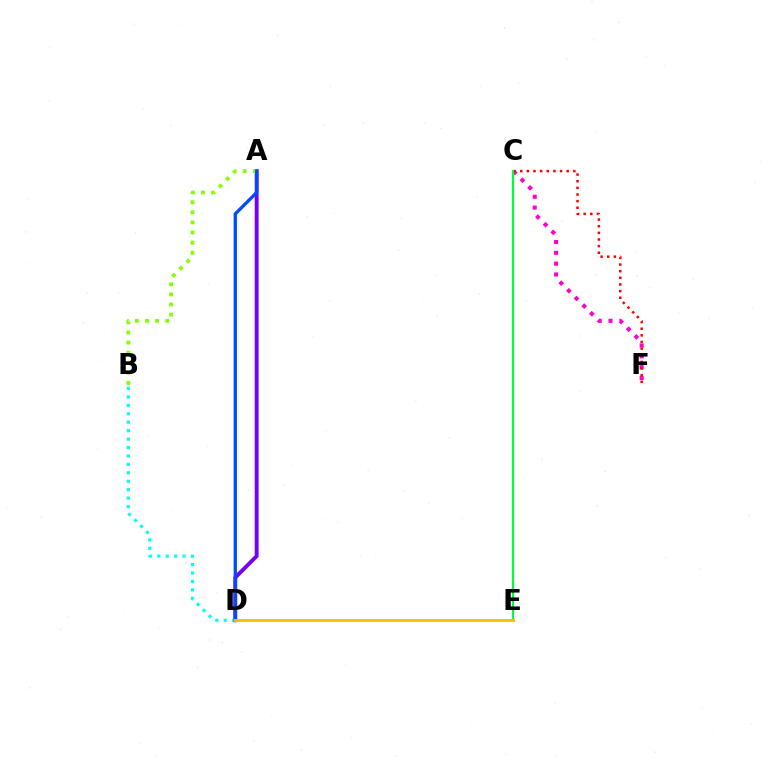{('A', 'D'): [{'color': '#7200ff', 'line_style': 'solid', 'thickness': 2.79}, {'color': '#004bff', 'line_style': 'solid', 'thickness': 2.37}], ('C', 'F'): [{'color': '#ff00cf', 'line_style': 'dotted', 'thickness': 2.94}, {'color': '#ff0000', 'line_style': 'dotted', 'thickness': 1.8}], ('B', 'D'): [{'color': '#00fff6', 'line_style': 'dotted', 'thickness': 2.29}], ('A', 'B'): [{'color': '#84ff00', 'line_style': 'dotted', 'thickness': 2.75}], ('C', 'E'): [{'color': '#00ff39', 'line_style': 'solid', 'thickness': 1.58}], ('D', 'E'): [{'color': '#ffbd00', 'line_style': 'solid', 'thickness': 2.05}]}